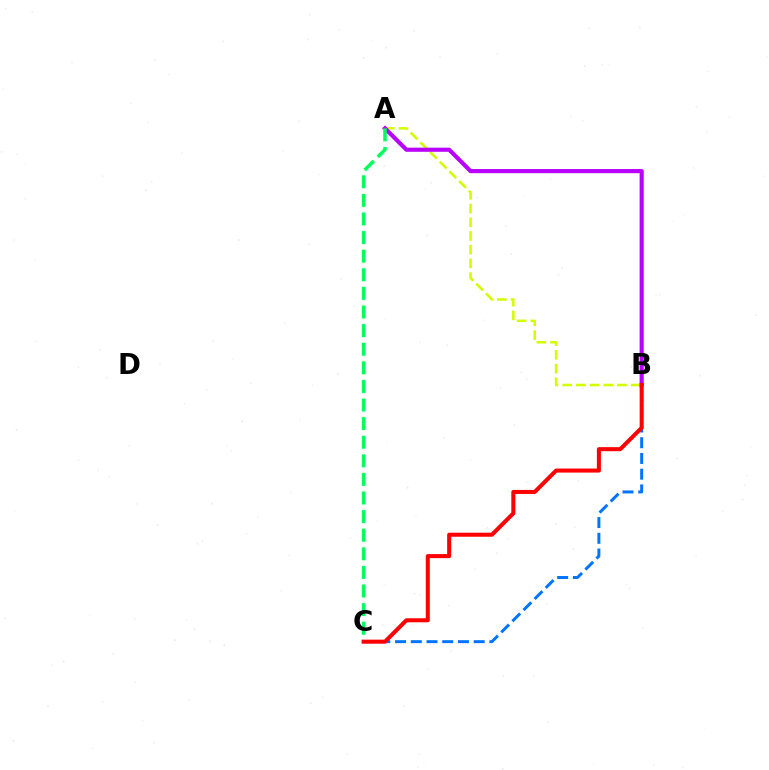{('B', 'C'): [{'color': '#0074ff', 'line_style': 'dashed', 'thickness': 2.14}, {'color': '#ff0000', 'line_style': 'solid', 'thickness': 2.91}], ('A', 'B'): [{'color': '#d1ff00', 'line_style': 'dashed', 'thickness': 1.86}, {'color': '#b900ff', 'line_style': 'solid', 'thickness': 2.98}], ('A', 'C'): [{'color': '#00ff5c', 'line_style': 'dashed', 'thickness': 2.53}]}